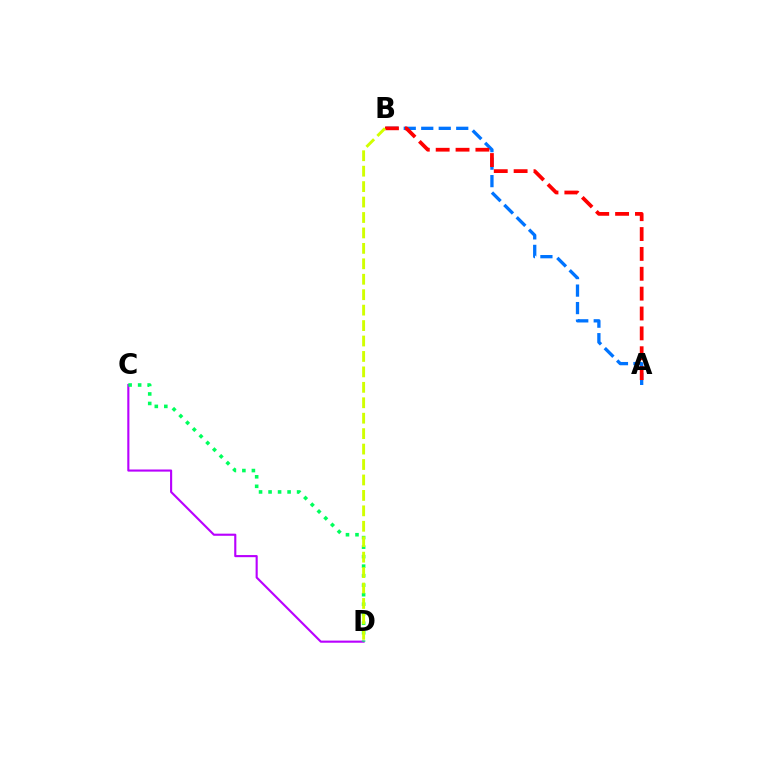{('A', 'B'): [{'color': '#0074ff', 'line_style': 'dashed', 'thickness': 2.38}, {'color': '#ff0000', 'line_style': 'dashed', 'thickness': 2.7}], ('C', 'D'): [{'color': '#b900ff', 'line_style': 'solid', 'thickness': 1.53}, {'color': '#00ff5c', 'line_style': 'dotted', 'thickness': 2.58}], ('B', 'D'): [{'color': '#d1ff00', 'line_style': 'dashed', 'thickness': 2.1}]}